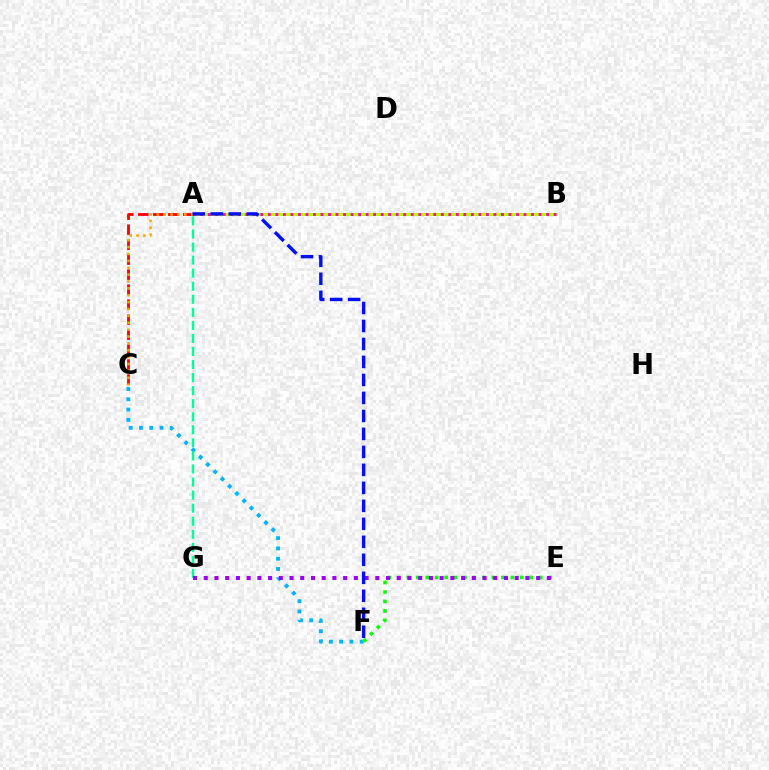{('A', 'B'): [{'color': '#b3ff00', 'line_style': 'solid', 'thickness': 2.14}, {'color': '#ff00bd', 'line_style': 'dotted', 'thickness': 2.04}], ('A', 'C'): [{'color': '#ff0000', 'line_style': 'dashed', 'thickness': 2.04}, {'color': '#ffa500', 'line_style': 'dotted', 'thickness': 1.87}], ('C', 'F'): [{'color': '#00b5ff', 'line_style': 'dotted', 'thickness': 2.79}], ('A', 'G'): [{'color': '#00ff9d', 'line_style': 'dashed', 'thickness': 1.77}], ('E', 'F'): [{'color': '#08ff00', 'line_style': 'dotted', 'thickness': 2.57}], ('E', 'G'): [{'color': '#9b00ff', 'line_style': 'dotted', 'thickness': 2.91}], ('A', 'F'): [{'color': '#0010ff', 'line_style': 'dashed', 'thickness': 2.44}]}